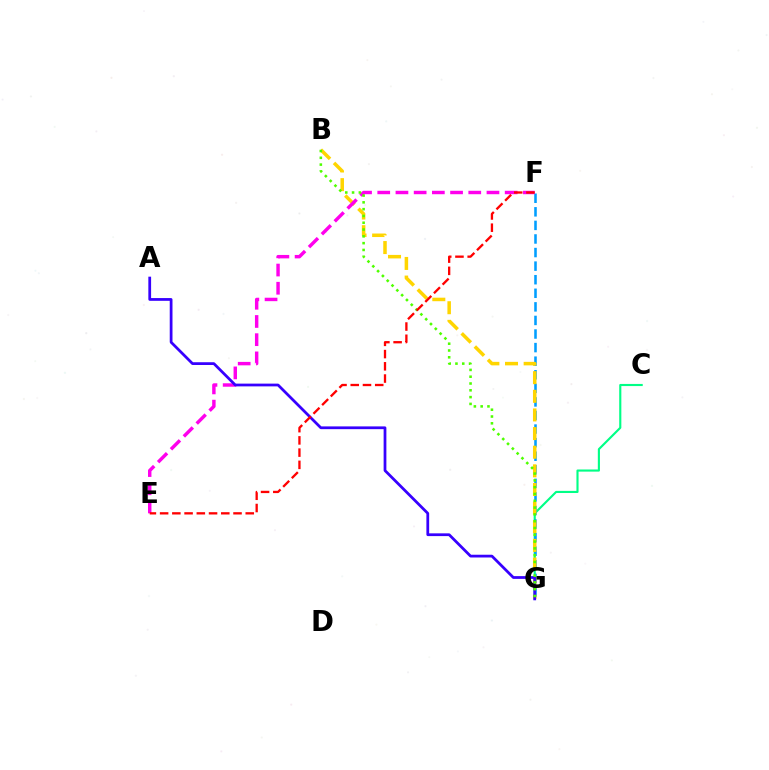{('C', 'G'): [{'color': '#00ff86', 'line_style': 'solid', 'thickness': 1.53}], ('F', 'G'): [{'color': '#009eff', 'line_style': 'dashed', 'thickness': 1.84}], ('B', 'G'): [{'color': '#ffd500', 'line_style': 'dashed', 'thickness': 2.53}, {'color': '#4fff00', 'line_style': 'dotted', 'thickness': 1.85}], ('E', 'F'): [{'color': '#ff00ed', 'line_style': 'dashed', 'thickness': 2.47}, {'color': '#ff0000', 'line_style': 'dashed', 'thickness': 1.66}], ('A', 'G'): [{'color': '#3700ff', 'line_style': 'solid', 'thickness': 1.99}]}